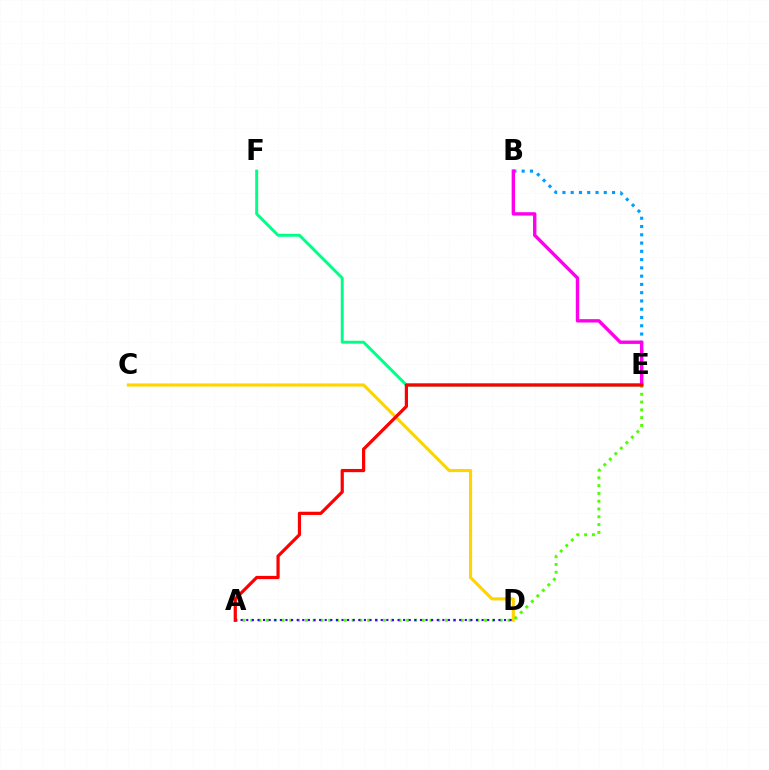{('C', 'D'): [{'color': '#ffd500', 'line_style': 'solid', 'thickness': 2.25}], ('B', 'E'): [{'color': '#009eff', 'line_style': 'dotted', 'thickness': 2.25}, {'color': '#ff00ed', 'line_style': 'solid', 'thickness': 2.43}], ('E', 'F'): [{'color': '#00ff86', 'line_style': 'solid', 'thickness': 2.12}], ('A', 'E'): [{'color': '#4fff00', 'line_style': 'dotted', 'thickness': 2.12}, {'color': '#ff0000', 'line_style': 'solid', 'thickness': 2.31}], ('A', 'D'): [{'color': '#3700ff', 'line_style': 'dotted', 'thickness': 1.52}]}